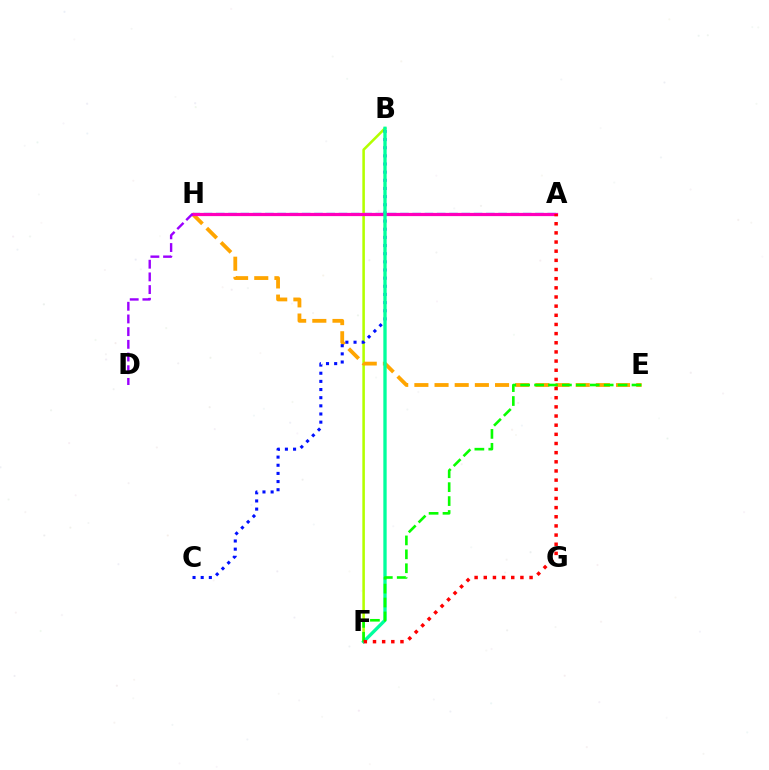{('A', 'H'): [{'color': '#00b5ff', 'line_style': 'dashed', 'thickness': 1.67}, {'color': '#ff00bd', 'line_style': 'solid', 'thickness': 2.32}], ('B', 'F'): [{'color': '#b3ff00', 'line_style': 'solid', 'thickness': 1.84}, {'color': '#00ff9d', 'line_style': 'solid', 'thickness': 2.4}], ('E', 'H'): [{'color': '#ffa500', 'line_style': 'dashed', 'thickness': 2.74}], ('B', 'C'): [{'color': '#0010ff', 'line_style': 'dotted', 'thickness': 2.21}], ('D', 'H'): [{'color': '#9b00ff', 'line_style': 'dashed', 'thickness': 1.72}], ('E', 'F'): [{'color': '#08ff00', 'line_style': 'dashed', 'thickness': 1.89}], ('A', 'F'): [{'color': '#ff0000', 'line_style': 'dotted', 'thickness': 2.49}]}